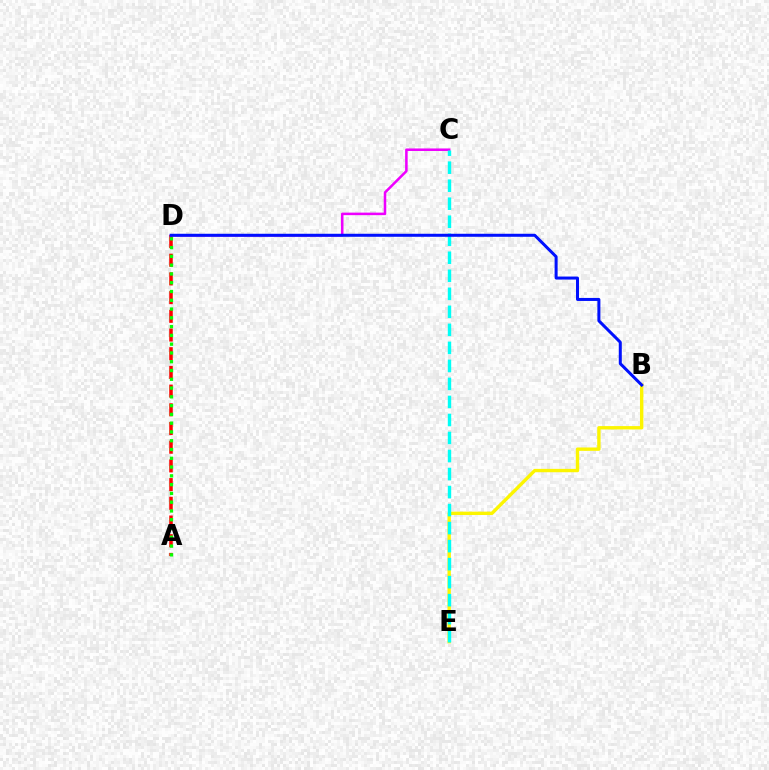{('A', 'D'): [{'color': '#ff0000', 'line_style': 'dashed', 'thickness': 2.54}, {'color': '#08ff00', 'line_style': 'dotted', 'thickness': 2.38}], ('B', 'E'): [{'color': '#fcf500', 'line_style': 'solid', 'thickness': 2.43}], ('C', 'D'): [{'color': '#ee00ff', 'line_style': 'solid', 'thickness': 1.82}], ('C', 'E'): [{'color': '#00fff6', 'line_style': 'dashed', 'thickness': 2.45}], ('B', 'D'): [{'color': '#0010ff', 'line_style': 'solid', 'thickness': 2.17}]}